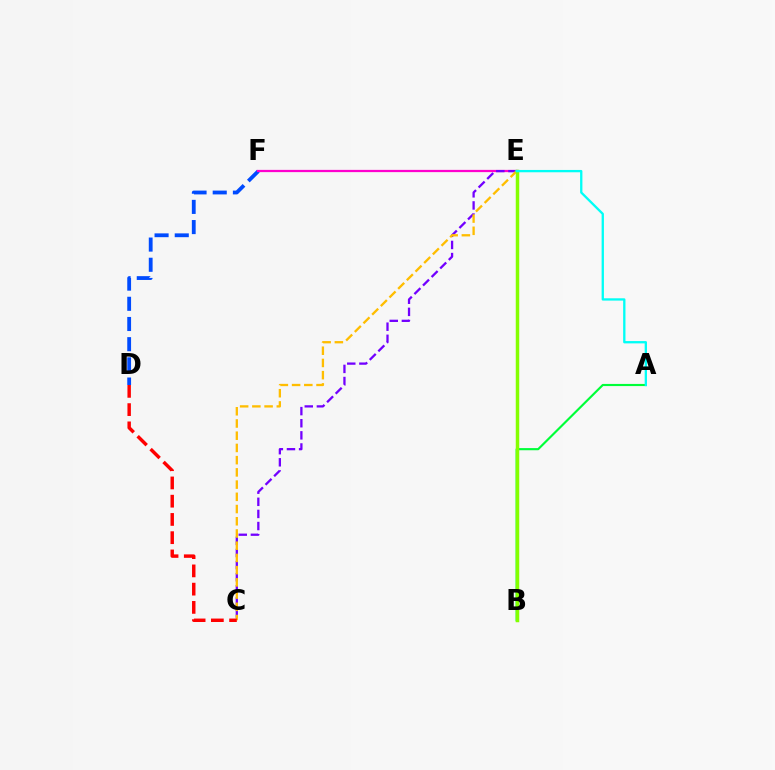{('D', 'F'): [{'color': '#004bff', 'line_style': 'dashed', 'thickness': 2.74}], ('E', 'F'): [{'color': '#ff00cf', 'line_style': 'solid', 'thickness': 1.62}], ('C', 'E'): [{'color': '#7200ff', 'line_style': 'dashed', 'thickness': 1.65}, {'color': '#ffbd00', 'line_style': 'dashed', 'thickness': 1.66}], ('C', 'D'): [{'color': '#ff0000', 'line_style': 'dashed', 'thickness': 2.48}], ('A', 'B'): [{'color': '#00ff39', 'line_style': 'solid', 'thickness': 1.55}], ('B', 'E'): [{'color': '#84ff00', 'line_style': 'solid', 'thickness': 2.51}], ('A', 'E'): [{'color': '#00fff6', 'line_style': 'solid', 'thickness': 1.67}]}